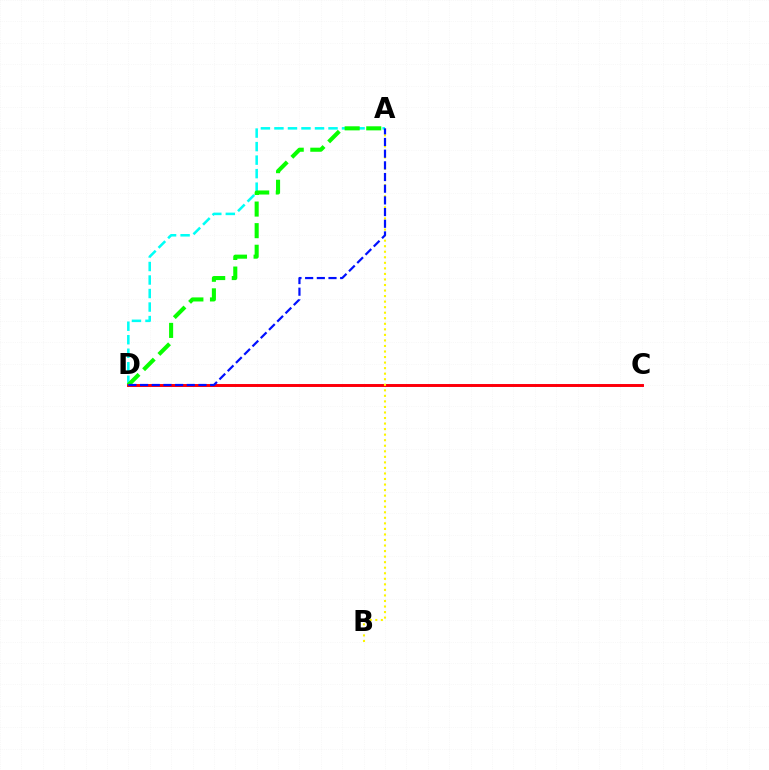{('A', 'D'): [{'color': '#00fff6', 'line_style': 'dashed', 'thickness': 1.84}, {'color': '#08ff00', 'line_style': 'dashed', 'thickness': 2.93}, {'color': '#0010ff', 'line_style': 'dashed', 'thickness': 1.59}], ('C', 'D'): [{'color': '#ee00ff', 'line_style': 'solid', 'thickness': 2.01}, {'color': '#ff0000', 'line_style': 'solid', 'thickness': 2.04}], ('A', 'B'): [{'color': '#fcf500', 'line_style': 'dotted', 'thickness': 1.51}]}